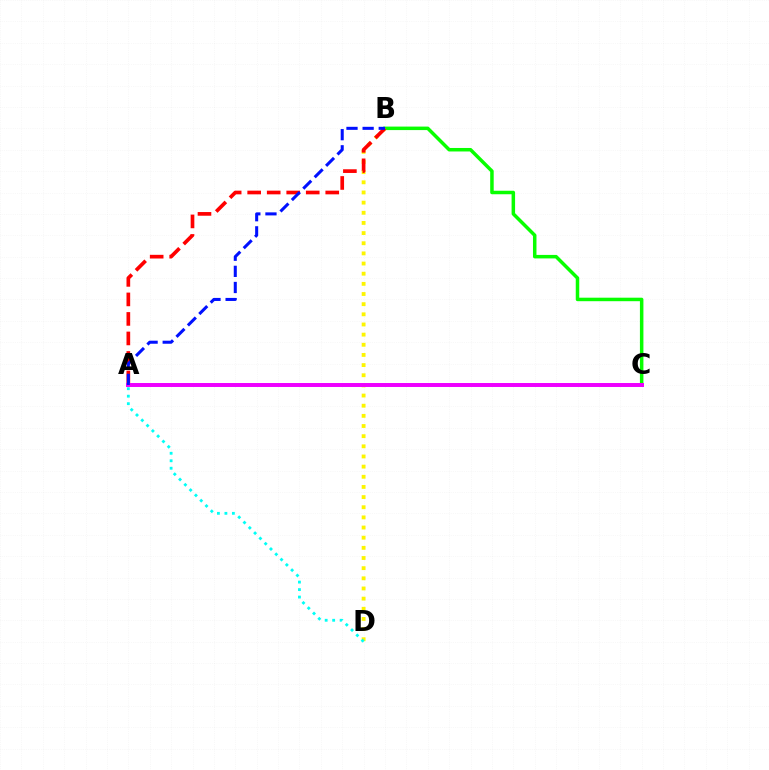{('B', 'C'): [{'color': '#08ff00', 'line_style': 'solid', 'thickness': 2.52}], ('B', 'D'): [{'color': '#fcf500', 'line_style': 'dotted', 'thickness': 2.76}], ('A', 'B'): [{'color': '#ff0000', 'line_style': 'dashed', 'thickness': 2.65}, {'color': '#0010ff', 'line_style': 'dashed', 'thickness': 2.19}], ('A', 'C'): [{'color': '#ee00ff', 'line_style': 'solid', 'thickness': 2.85}], ('A', 'D'): [{'color': '#00fff6', 'line_style': 'dotted', 'thickness': 2.03}]}